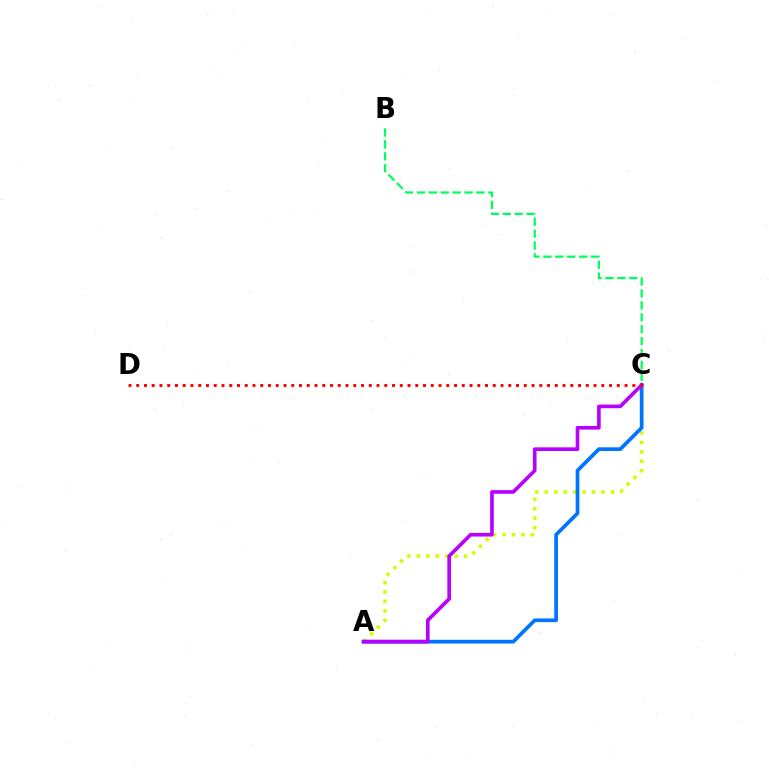{('A', 'C'): [{'color': '#d1ff00', 'line_style': 'dotted', 'thickness': 2.57}, {'color': '#0074ff', 'line_style': 'solid', 'thickness': 2.67}, {'color': '#b900ff', 'line_style': 'solid', 'thickness': 2.62}], ('B', 'C'): [{'color': '#00ff5c', 'line_style': 'dashed', 'thickness': 1.62}], ('C', 'D'): [{'color': '#ff0000', 'line_style': 'dotted', 'thickness': 2.11}]}